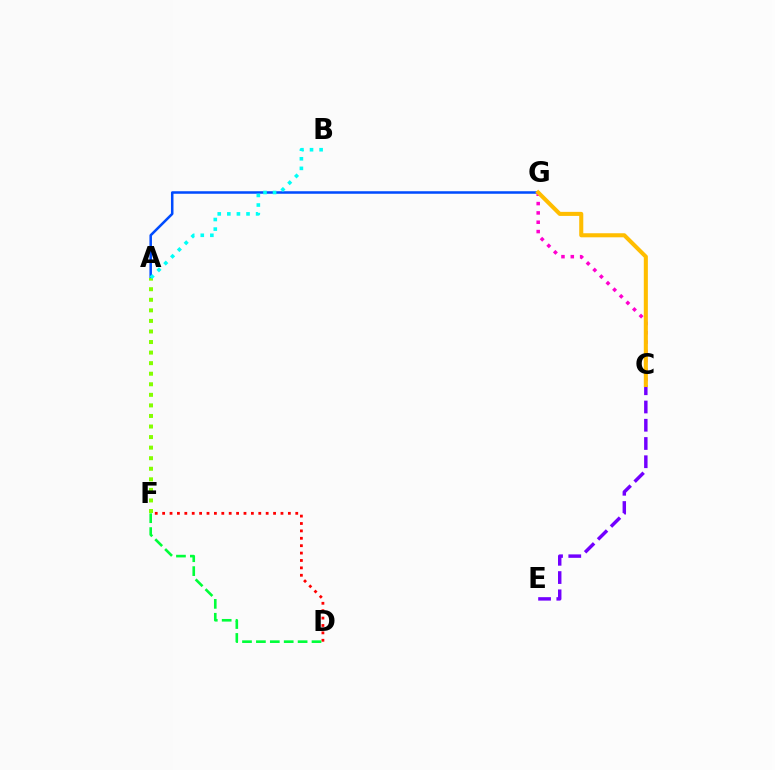{('A', 'G'): [{'color': '#004bff', 'line_style': 'solid', 'thickness': 1.82}], ('C', 'G'): [{'color': '#ff00cf', 'line_style': 'dotted', 'thickness': 2.53}, {'color': '#ffbd00', 'line_style': 'solid', 'thickness': 2.92}], ('C', 'E'): [{'color': '#7200ff', 'line_style': 'dashed', 'thickness': 2.48}], ('D', 'F'): [{'color': '#ff0000', 'line_style': 'dotted', 'thickness': 2.01}, {'color': '#00ff39', 'line_style': 'dashed', 'thickness': 1.89}], ('A', 'F'): [{'color': '#84ff00', 'line_style': 'dotted', 'thickness': 2.87}], ('A', 'B'): [{'color': '#00fff6', 'line_style': 'dotted', 'thickness': 2.61}]}